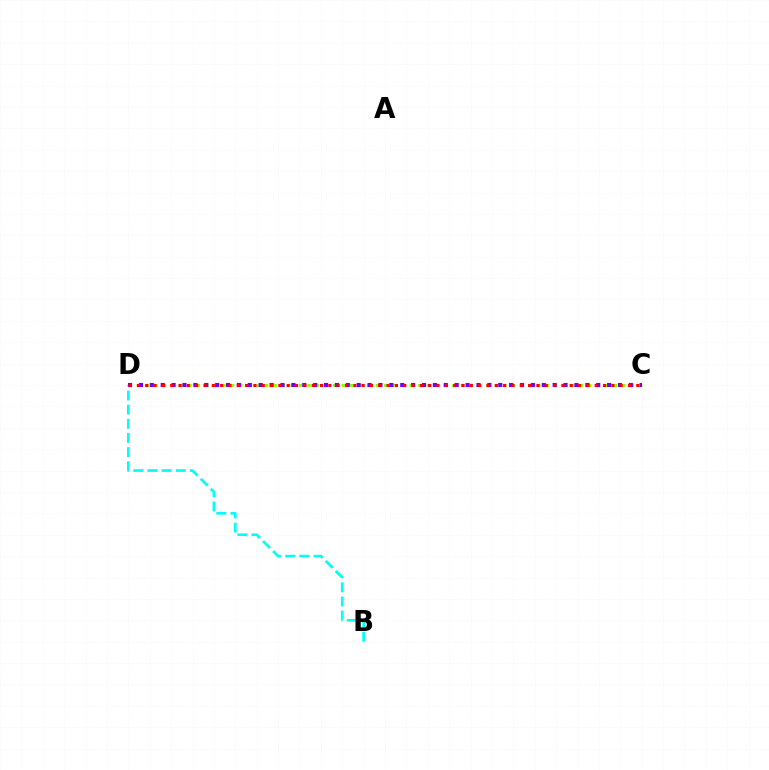{('B', 'D'): [{'color': '#00fff6', 'line_style': 'dashed', 'thickness': 1.92}], ('C', 'D'): [{'color': '#84ff00', 'line_style': 'dotted', 'thickness': 2.31}, {'color': '#7200ff', 'line_style': 'dotted', 'thickness': 2.96}, {'color': '#ff0000', 'line_style': 'dotted', 'thickness': 2.26}]}